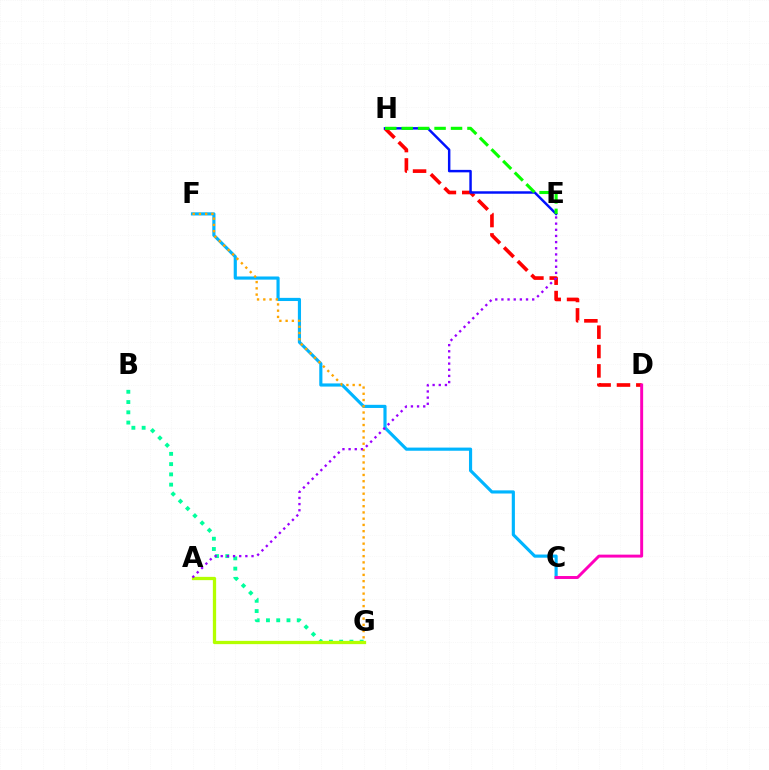{('C', 'F'): [{'color': '#00b5ff', 'line_style': 'solid', 'thickness': 2.27}], ('B', 'G'): [{'color': '#00ff9d', 'line_style': 'dotted', 'thickness': 2.79}], ('D', 'H'): [{'color': '#ff0000', 'line_style': 'dashed', 'thickness': 2.63}], ('A', 'G'): [{'color': '#b3ff00', 'line_style': 'solid', 'thickness': 2.35}], ('C', 'D'): [{'color': '#ff00bd', 'line_style': 'solid', 'thickness': 2.12}], ('F', 'G'): [{'color': '#ffa500', 'line_style': 'dotted', 'thickness': 1.7}], ('E', 'H'): [{'color': '#0010ff', 'line_style': 'solid', 'thickness': 1.77}, {'color': '#08ff00', 'line_style': 'dashed', 'thickness': 2.23}], ('A', 'E'): [{'color': '#9b00ff', 'line_style': 'dotted', 'thickness': 1.67}]}